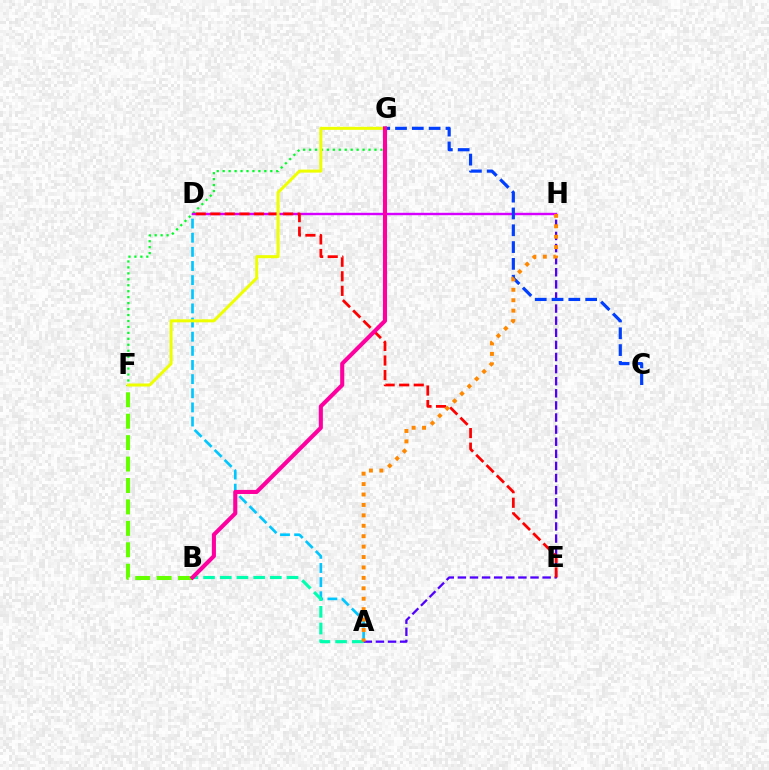{('A', 'D'): [{'color': '#00c7ff', 'line_style': 'dashed', 'thickness': 1.92}], ('A', 'B'): [{'color': '#00ffaf', 'line_style': 'dashed', 'thickness': 2.27}], ('F', 'G'): [{'color': '#00ff27', 'line_style': 'dotted', 'thickness': 1.62}, {'color': '#eeff00', 'line_style': 'solid', 'thickness': 2.17}], ('D', 'H'): [{'color': '#d600ff', 'line_style': 'solid', 'thickness': 1.73}], ('A', 'H'): [{'color': '#4f00ff', 'line_style': 'dashed', 'thickness': 1.64}, {'color': '#ff8800', 'line_style': 'dotted', 'thickness': 2.83}], ('C', 'G'): [{'color': '#003fff', 'line_style': 'dashed', 'thickness': 2.28}], ('D', 'E'): [{'color': '#ff0000', 'line_style': 'dashed', 'thickness': 1.98}], ('B', 'F'): [{'color': '#66ff00', 'line_style': 'dashed', 'thickness': 2.91}], ('B', 'G'): [{'color': '#ff00a0', 'line_style': 'solid', 'thickness': 2.95}]}